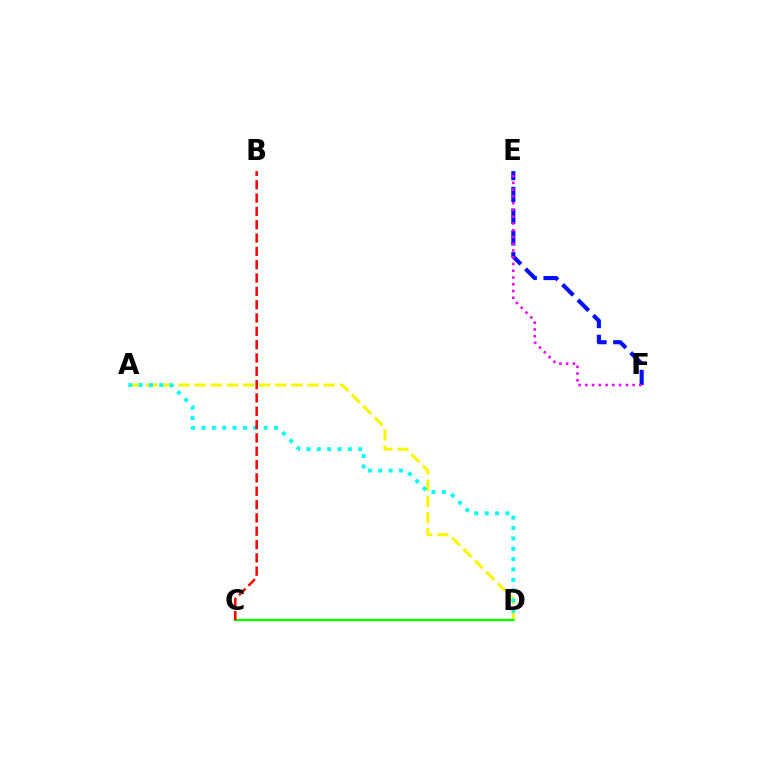{('A', 'D'): [{'color': '#fcf500', 'line_style': 'dashed', 'thickness': 2.19}, {'color': '#00fff6', 'line_style': 'dotted', 'thickness': 2.81}], ('C', 'D'): [{'color': '#08ff00', 'line_style': 'solid', 'thickness': 1.67}], ('E', 'F'): [{'color': '#0010ff', 'line_style': 'dashed', 'thickness': 2.96}, {'color': '#ee00ff', 'line_style': 'dotted', 'thickness': 1.84}], ('B', 'C'): [{'color': '#ff0000', 'line_style': 'dashed', 'thickness': 1.81}]}